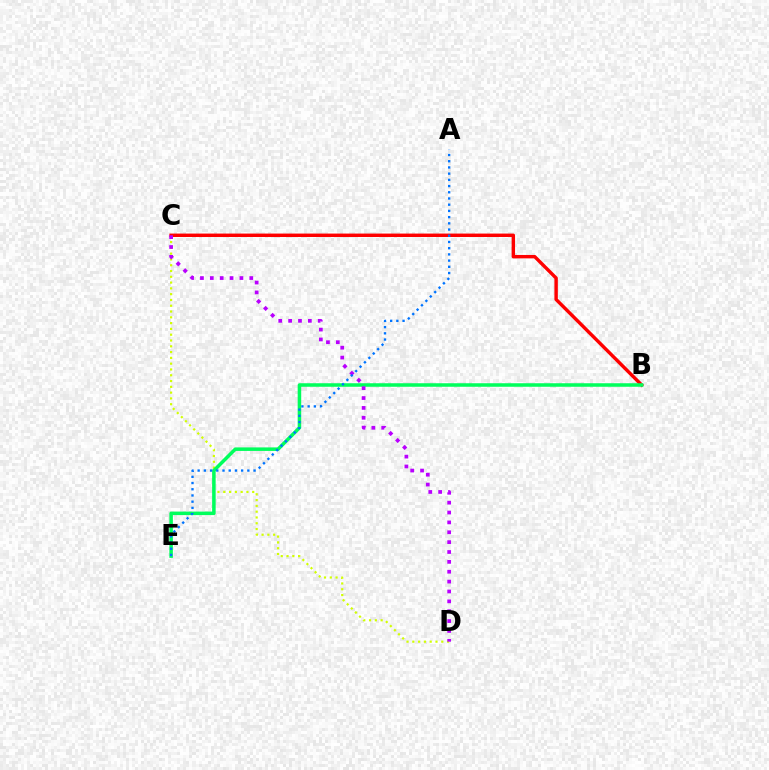{('C', 'D'): [{'color': '#d1ff00', 'line_style': 'dotted', 'thickness': 1.57}, {'color': '#b900ff', 'line_style': 'dotted', 'thickness': 2.68}], ('B', 'C'): [{'color': '#ff0000', 'line_style': 'solid', 'thickness': 2.46}], ('B', 'E'): [{'color': '#00ff5c', 'line_style': 'solid', 'thickness': 2.54}], ('A', 'E'): [{'color': '#0074ff', 'line_style': 'dotted', 'thickness': 1.69}]}